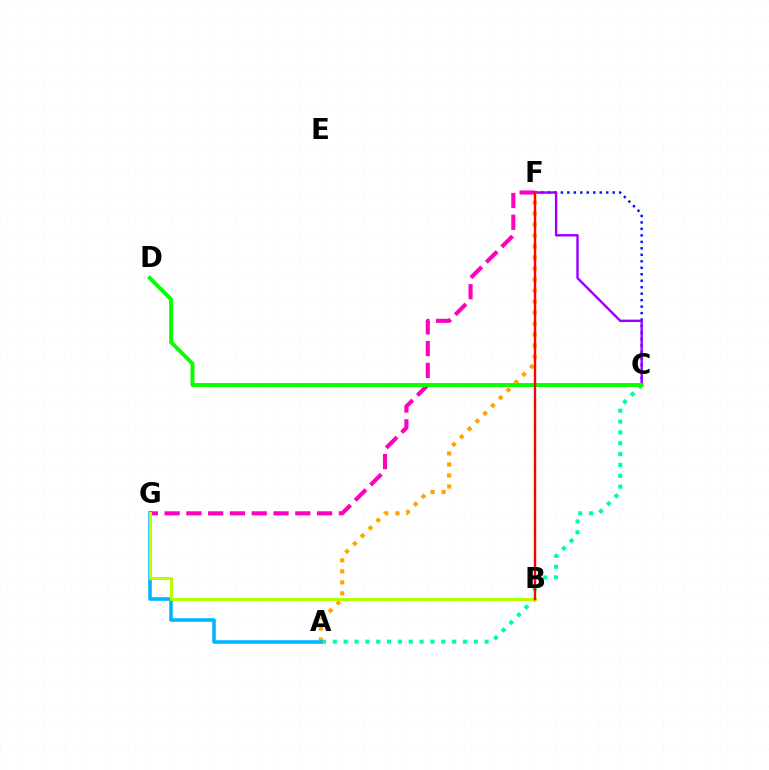{('A', 'C'): [{'color': '#00ff9d', 'line_style': 'dotted', 'thickness': 2.95}], ('C', 'F'): [{'color': '#0010ff', 'line_style': 'dotted', 'thickness': 1.76}, {'color': '#9b00ff', 'line_style': 'solid', 'thickness': 1.74}], ('A', 'F'): [{'color': '#ffa500', 'line_style': 'dotted', 'thickness': 2.99}], ('A', 'G'): [{'color': '#00b5ff', 'line_style': 'solid', 'thickness': 2.56}], ('F', 'G'): [{'color': '#ff00bd', 'line_style': 'dashed', 'thickness': 2.96}], ('C', 'D'): [{'color': '#08ff00', 'line_style': 'solid', 'thickness': 2.81}], ('B', 'G'): [{'color': '#b3ff00', 'line_style': 'solid', 'thickness': 2.18}], ('B', 'F'): [{'color': '#ff0000', 'line_style': 'solid', 'thickness': 1.74}]}